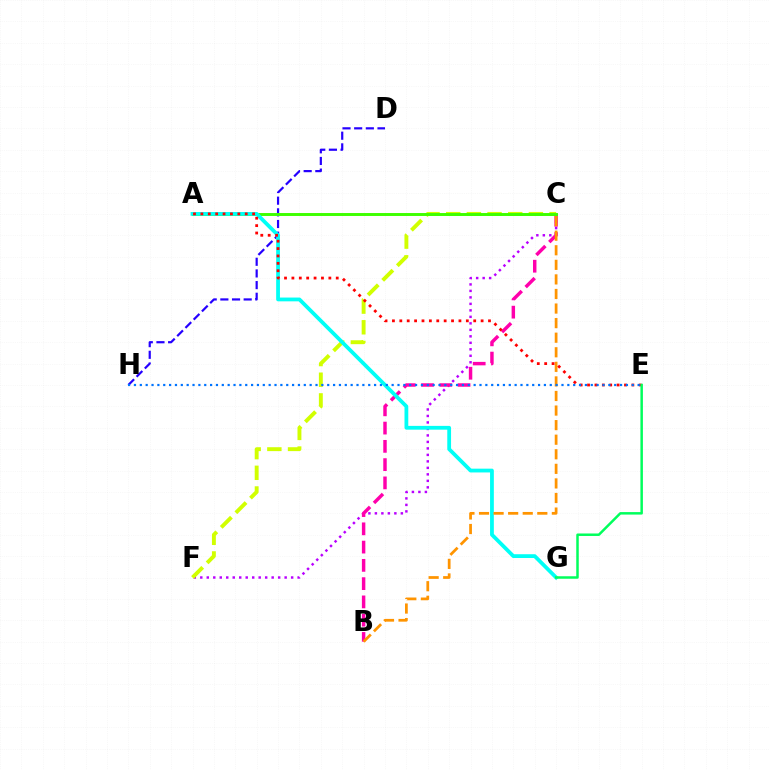{('C', 'F'): [{'color': '#b900ff', 'line_style': 'dotted', 'thickness': 1.76}, {'color': '#d1ff00', 'line_style': 'dashed', 'thickness': 2.81}], ('B', 'C'): [{'color': '#ff00ac', 'line_style': 'dashed', 'thickness': 2.48}, {'color': '#ff9400', 'line_style': 'dashed', 'thickness': 1.98}], ('D', 'H'): [{'color': '#2500ff', 'line_style': 'dashed', 'thickness': 1.58}], ('A', 'C'): [{'color': '#3dff00', 'line_style': 'solid', 'thickness': 2.12}], ('A', 'G'): [{'color': '#00fff6', 'line_style': 'solid', 'thickness': 2.72}], ('A', 'E'): [{'color': '#ff0000', 'line_style': 'dotted', 'thickness': 2.01}], ('E', 'G'): [{'color': '#00ff5c', 'line_style': 'solid', 'thickness': 1.79}], ('E', 'H'): [{'color': '#0074ff', 'line_style': 'dotted', 'thickness': 1.59}]}